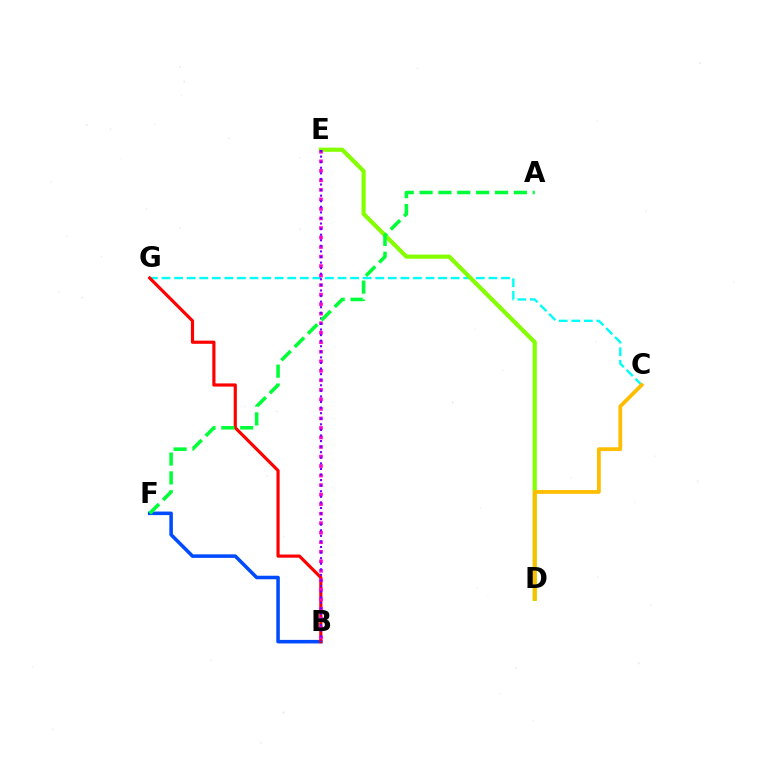{('C', 'G'): [{'color': '#00fff6', 'line_style': 'dashed', 'thickness': 1.71}], ('B', 'F'): [{'color': '#004bff', 'line_style': 'solid', 'thickness': 2.55}], ('B', 'G'): [{'color': '#ff0000', 'line_style': 'solid', 'thickness': 2.28}], ('D', 'E'): [{'color': '#84ff00', 'line_style': 'solid', 'thickness': 2.99}], ('B', 'E'): [{'color': '#ff00cf', 'line_style': 'dotted', 'thickness': 2.59}, {'color': '#7200ff', 'line_style': 'dotted', 'thickness': 1.52}], ('C', 'D'): [{'color': '#ffbd00', 'line_style': 'solid', 'thickness': 2.73}], ('A', 'F'): [{'color': '#00ff39', 'line_style': 'dashed', 'thickness': 2.56}]}